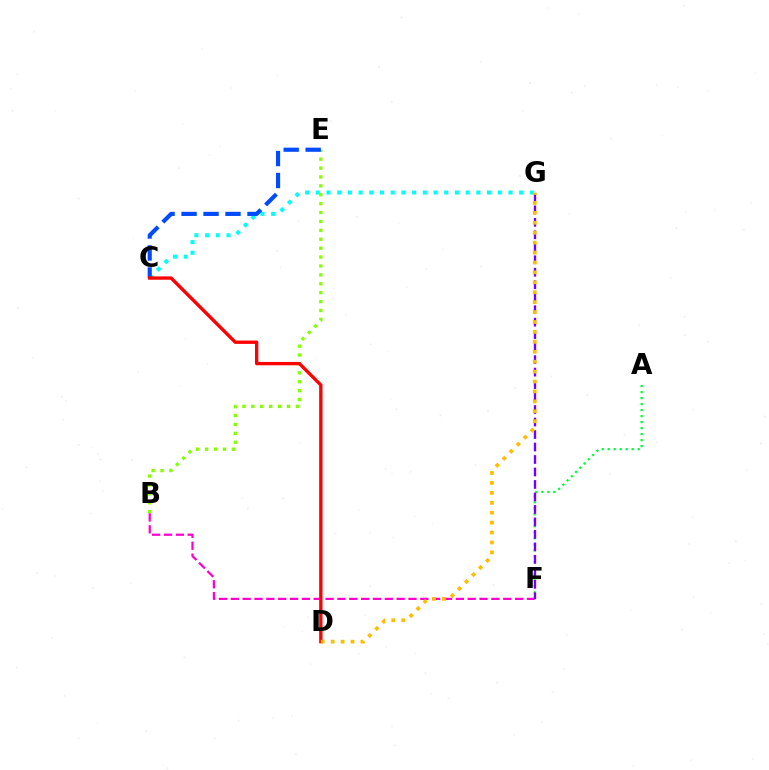{('C', 'G'): [{'color': '#00fff6', 'line_style': 'dotted', 'thickness': 2.91}], ('A', 'F'): [{'color': '#00ff39', 'line_style': 'dotted', 'thickness': 1.63}], ('B', 'E'): [{'color': '#84ff00', 'line_style': 'dotted', 'thickness': 2.42}], ('B', 'F'): [{'color': '#ff00cf', 'line_style': 'dashed', 'thickness': 1.61}], ('C', 'E'): [{'color': '#004bff', 'line_style': 'dashed', 'thickness': 2.98}], ('F', 'G'): [{'color': '#7200ff', 'line_style': 'dashed', 'thickness': 1.7}], ('C', 'D'): [{'color': '#ff0000', 'line_style': 'solid', 'thickness': 2.41}], ('D', 'G'): [{'color': '#ffbd00', 'line_style': 'dotted', 'thickness': 2.7}]}